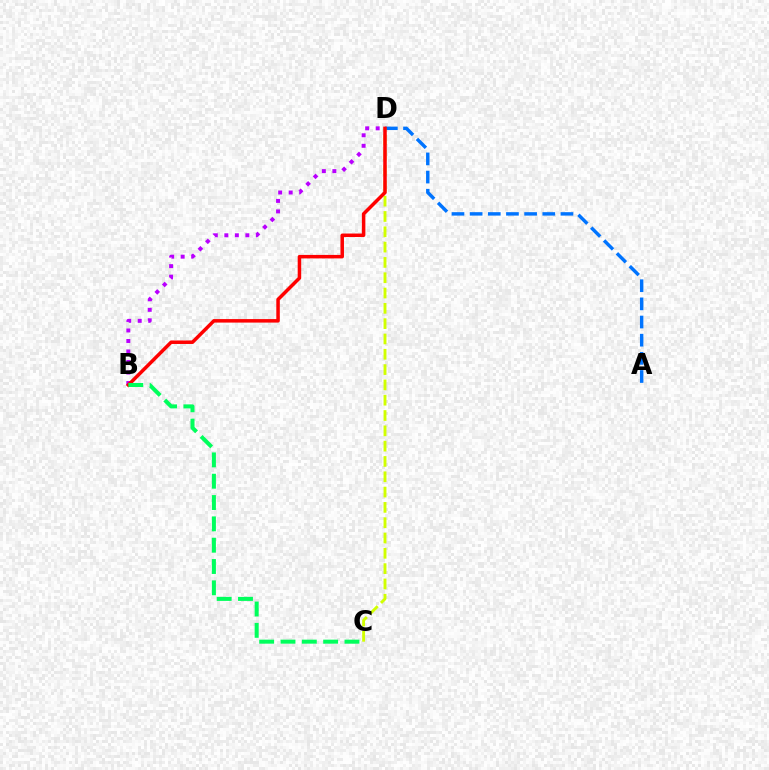{('A', 'D'): [{'color': '#0074ff', 'line_style': 'dashed', 'thickness': 2.47}], ('B', 'D'): [{'color': '#b900ff', 'line_style': 'dotted', 'thickness': 2.86}, {'color': '#ff0000', 'line_style': 'solid', 'thickness': 2.52}], ('C', 'D'): [{'color': '#d1ff00', 'line_style': 'dashed', 'thickness': 2.08}], ('B', 'C'): [{'color': '#00ff5c', 'line_style': 'dashed', 'thickness': 2.9}]}